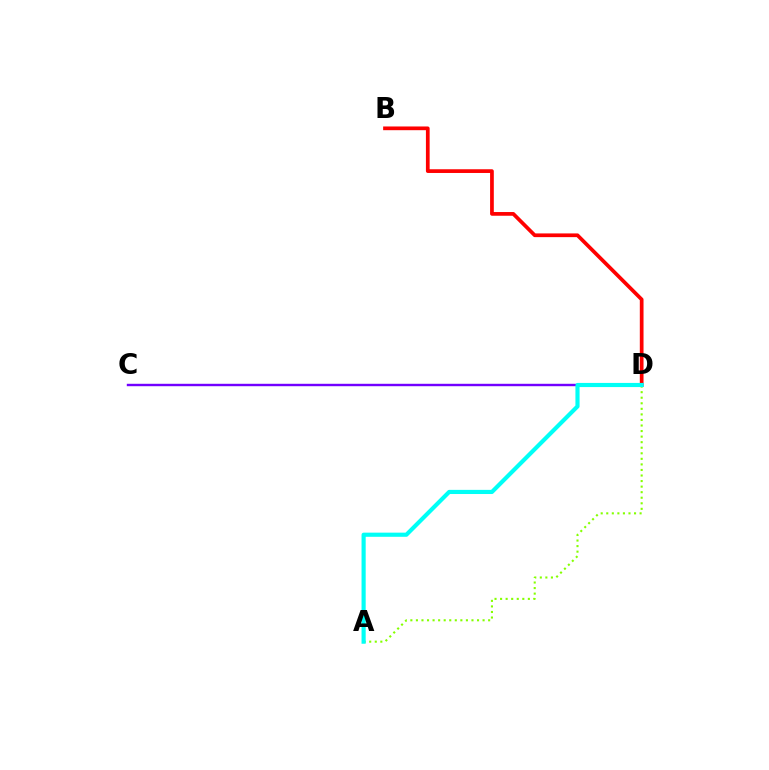{('B', 'D'): [{'color': '#ff0000', 'line_style': 'solid', 'thickness': 2.68}], ('C', 'D'): [{'color': '#7200ff', 'line_style': 'solid', 'thickness': 1.74}], ('A', 'D'): [{'color': '#84ff00', 'line_style': 'dotted', 'thickness': 1.51}, {'color': '#00fff6', 'line_style': 'solid', 'thickness': 2.99}]}